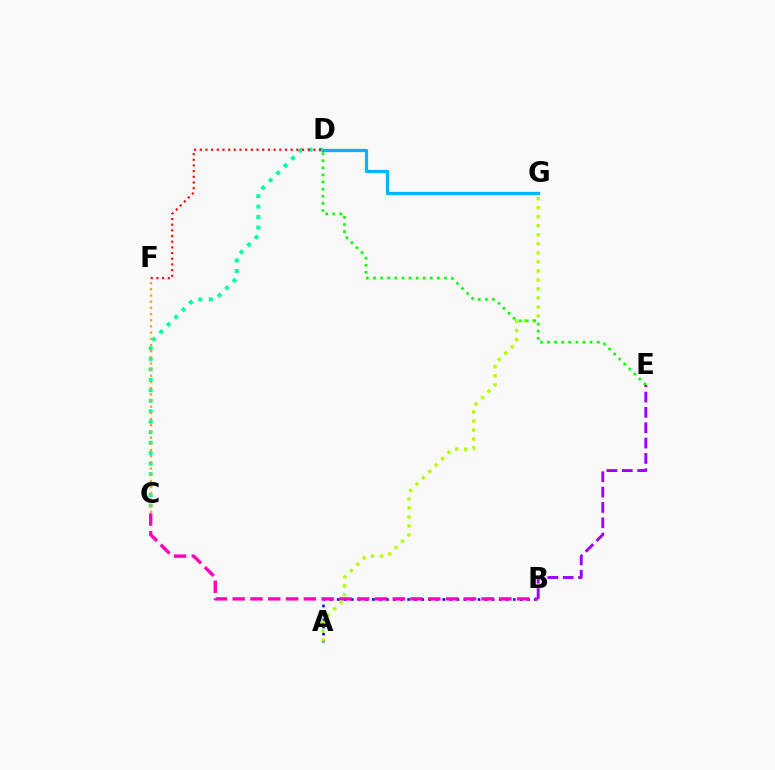{('A', 'B'): [{'color': '#0010ff', 'line_style': 'dotted', 'thickness': 1.91}], ('C', 'D'): [{'color': '#00ff9d', 'line_style': 'dotted', 'thickness': 2.85}], ('B', 'C'): [{'color': '#ff00bd', 'line_style': 'dashed', 'thickness': 2.42}], ('A', 'G'): [{'color': '#b3ff00', 'line_style': 'dotted', 'thickness': 2.45}], ('D', 'F'): [{'color': '#ff0000', 'line_style': 'dotted', 'thickness': 1.54}], ('B', 'E'): [{'color': '#9b00ff', 'line_style': 'dashed', 'thickness': 2.08}], ('D', 'G'): [{'color': '#00b5ff', 'line_style': 'solid', 'thickness': 2.32}], ('C', 'F'): [{'color': '#ffa500', 'line_style': 'dotted', 'thickness': 1.68}], ('D', 'E'): [{'color': '#08ff00', 'line_style': 'dotted', 'thickness': 1.93}]}